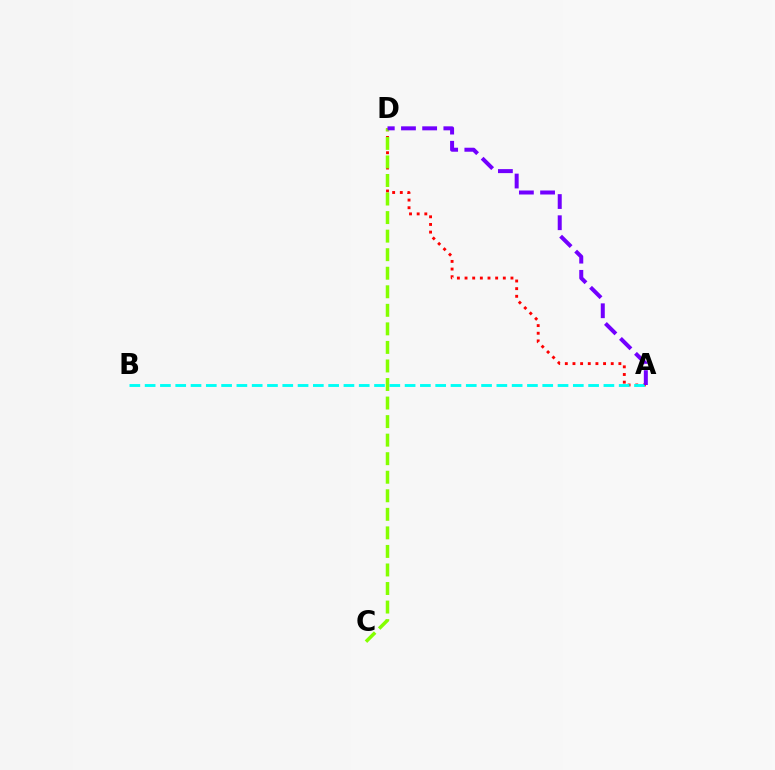{('A', 'D'): [{'color': '#ff0000', 'line_style': 'dotted', 'thickness': 2.08}, {'color': '#7200ff', 'line_style': 'dashed', 'thickness': 2.88}], ('A', 'B'): [{'color': '#00fff6', 'line_style': 'dashed', 'thickness': 2.08}], ('C', 'D'): [{'color': '#84ff00', 'line_style': 'dashed', 'thickness': 2.52}]}